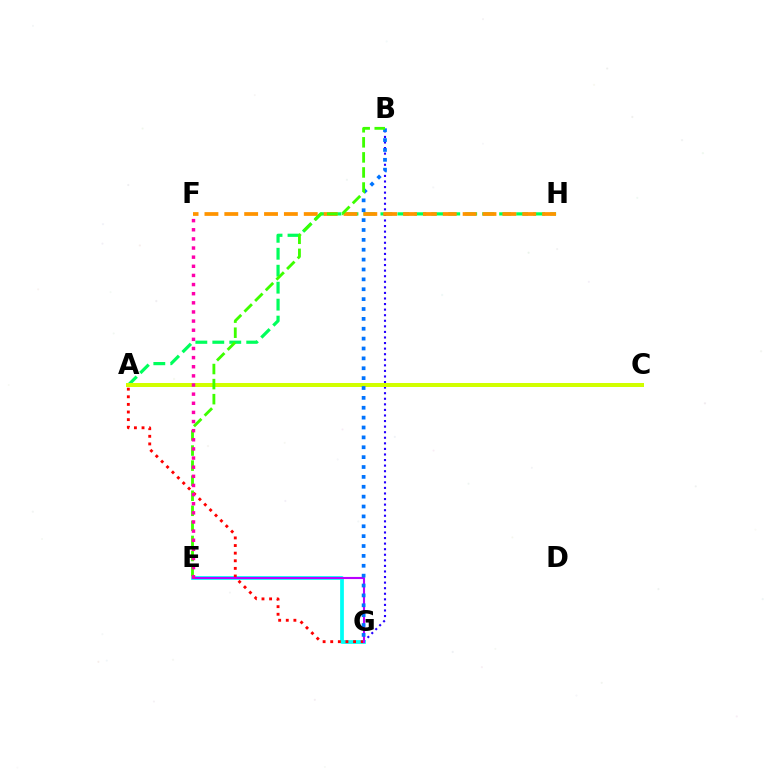{('A', 'H'): [{'color': '#00ff5c', 'line_style': 'dashed', 'thickness': 2.3}], ('B', 'G'): [{'color': '#2500ff', 'line_style': 'dotted', 'thickness': 1.51}, {'color': '#0074ff', 'line_style': 'dotted', 'thickness': 2.68}], ('E', 'G'): [{'color': '#00fff6', 'line_style': 'solid', 'thickness': 2.7}, {'color': '#b900ff', 'line_style': 'solid', 'thickness': 1.53}], ('F', 'H'): [{'color': '#ff9400', 'line_style': 'dashed', 'thickness': 2.7}], ('A', 'G'): [{'color': '#ff0000', 'line_style': 'dotted', 'thickness': 2.07}], ('A', 'C'): [{'color': '#d1ff00', 'line_style': 'solid', 'thickness': 2.87}], ('B', 'E'): [{'color': '#3dff00', 'line_style': 'dashed', 'thickness': 2.05}], ('E', 'F'): [{'color': '#ff00ac', 'line_style': 'dotted', 'thickness': 2.48}]}